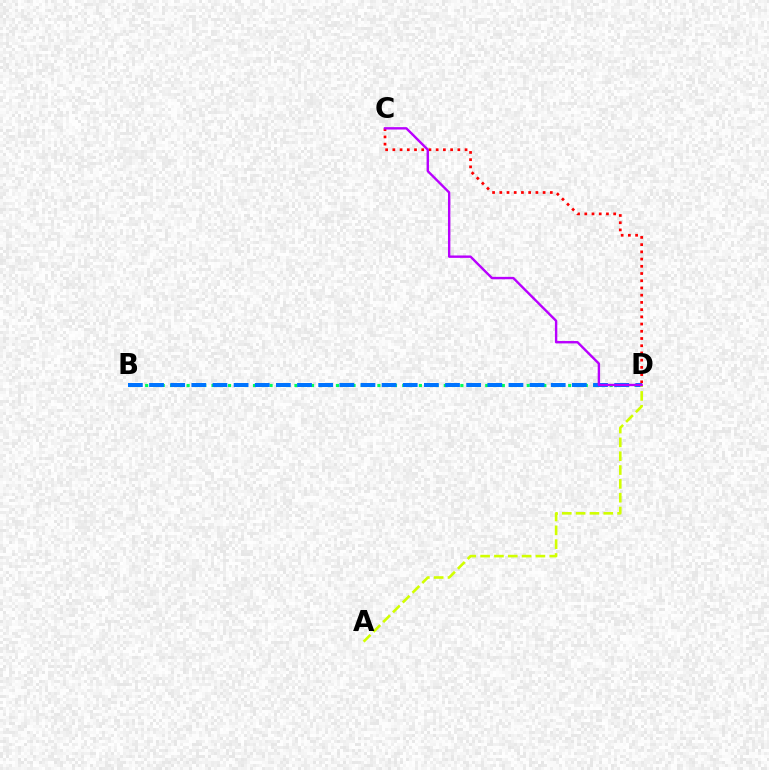{('B', 'D'): [{'color': '#00ff5c', 'line_style': 'dotted', 'thickness': 2.25}, {'color': '#0074ff', 'line_style': 'dashed', 'thickness': 2.87}], ('C', 'D'): [{'color': '#ff0000', 'line_style': 'dotted', 'thickness': 1.96}, {'color': '#b900ff', 'line_style': 'solid', 'thickness': 1.72}], ('A', 'D'): [{'color': '#d1ff00', 'line_style': 'dashed', 'thickness': 1.88}]}